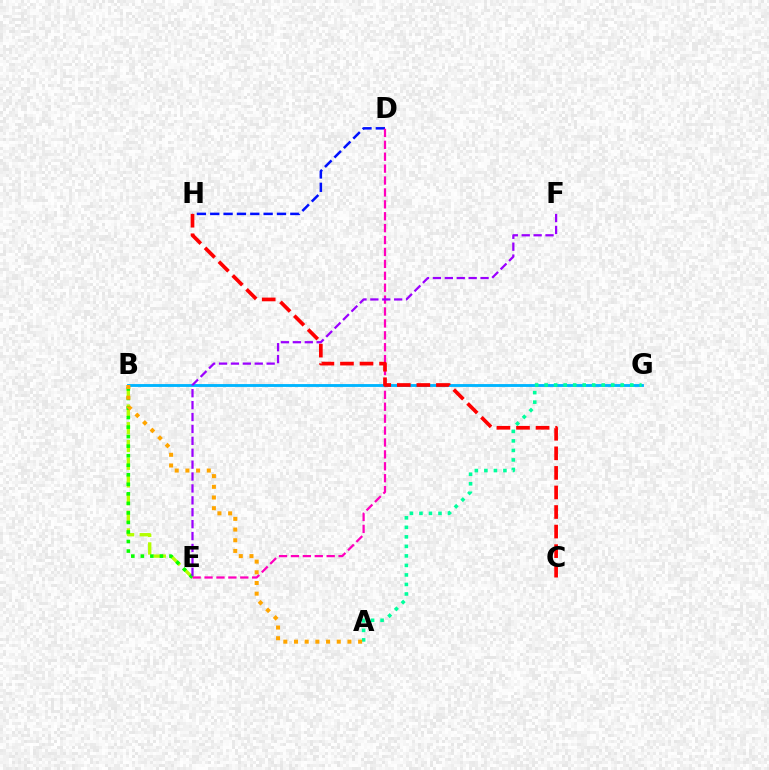{('B', 'E'): [{'color': '#b3ff00', 'line_style': 'dashed', 'thickness': 2.4}, {'color': '#08ff00', 'line_style': 'dotted', 'thickness': 2.59}], ('D', 'H'): [{'color': '#0010ff', 'line_style': 'dashed', 'thickness': 1.81}], ('D', 'E'): [{'color': '#ff00bd', 'line_style': 'dashed', 'thickness': 1.62}], ('B', 'G'): [{'color': '#00b5ff', 'line_style': 'solid', 'thickness': 2.06}], ('E', 'F'): [{'color': '#9b00ff', 'line_style': 'dashed', 'thickness': 1.62}], ('C', 'H'): [{'color': '#ff0000', 'line_style': 'dashed', 'thickness': 2.66}], ('A', 'G'): [{'color': '#00ff9d', 'line_style': 'dotted', 'thickness': 2.59}], ('A', 'B'): [{'color': '#ffa500', 'line_style': 'dotted', 'thickness': 2.9}]}